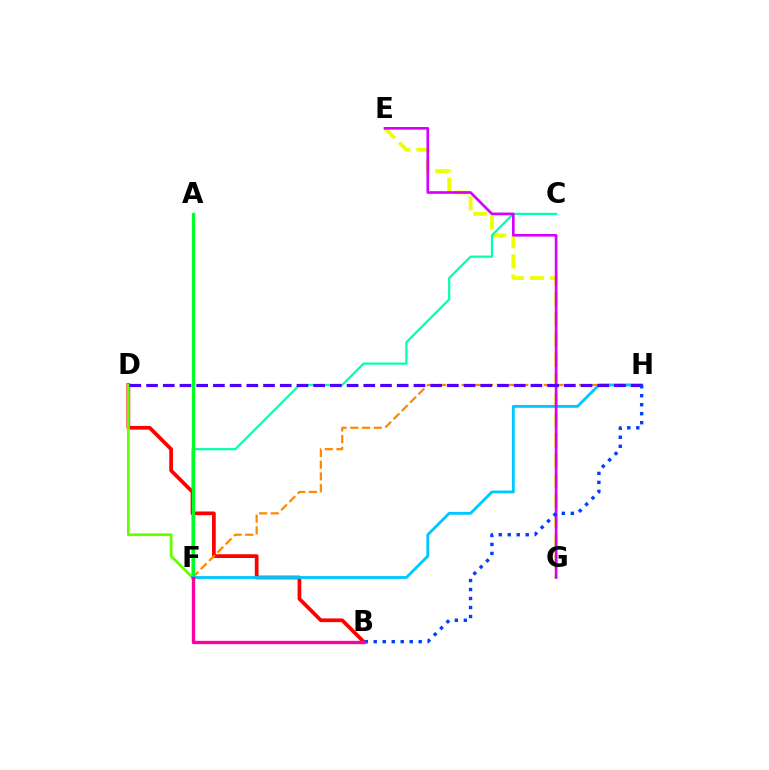{('E', 'G'): [{'color': '#eeff00', 'line_style': 'dashed', 'thickness': 2.74}, {'color': '#d600ff', 'line_style': 'solid', 'thickness': 1.92}], ('C', 'F'): [{'color': '#00ffaf', 'line_style': 'solid', 'thickness': 1.57}], ('B', 'D'): [{'color': '#ff0000', 'line_style': 'solid', 'thickness': 2.68}], ('F', 'H'): [{'color': '#ff8800', 'line_style': 'dashed', 'thickness': 1.59}, {'color': '#00c7ff', 'line_style': 'solid', 'thickness': 2.05}], ('A', 'F'): [{'color': '#00ff27', 'line_style': 'solid', 'thickness': 2.32}], ('D', 'F'): [{'color': '#66ff00', 'line_style': 'solid', 'thickness': 2.0}], ('D', 'H'): [{'color': '#4f00ff', 'line_style': 'dashed', 'thickness': 2.27}], ('B', 'H'): [{'color': '#003fff', 'line_style': 'dotted', 'thickness': 2.44}], ('B', 'F'): [{'color': '#ff00a0', 'line_style': 'solid', 'thickness': 2.41}]}